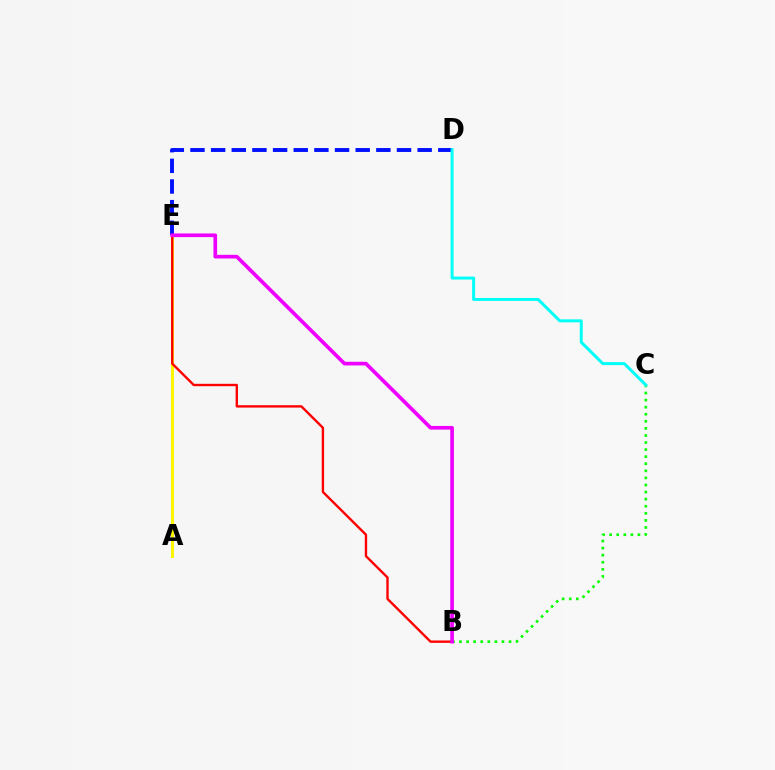{('A', 'E'): [{'color': '#fcf500', 'line_style': 'solid', 'thickness': 2.13}], ('B', 'C'): [{'color': '#08ff00', 'line_style': 'dotted', 'thickness': 1.92}], ('B', 'E'): [{'color': '#ff0000', 'line_style': 'solid', 'thickness': 1.71}, {'color': '#ee00ff', 'line_style': 'solid', 'thickness': 2.65}], ('D', 'E'): [{'color': '#0010ff', 'line_style': 'dashed', 'thickness': 2.81}], ('C', 'D'): [{'color': '#00fff6', 'line_style': 'solid', 'thickness': 2.14}]}